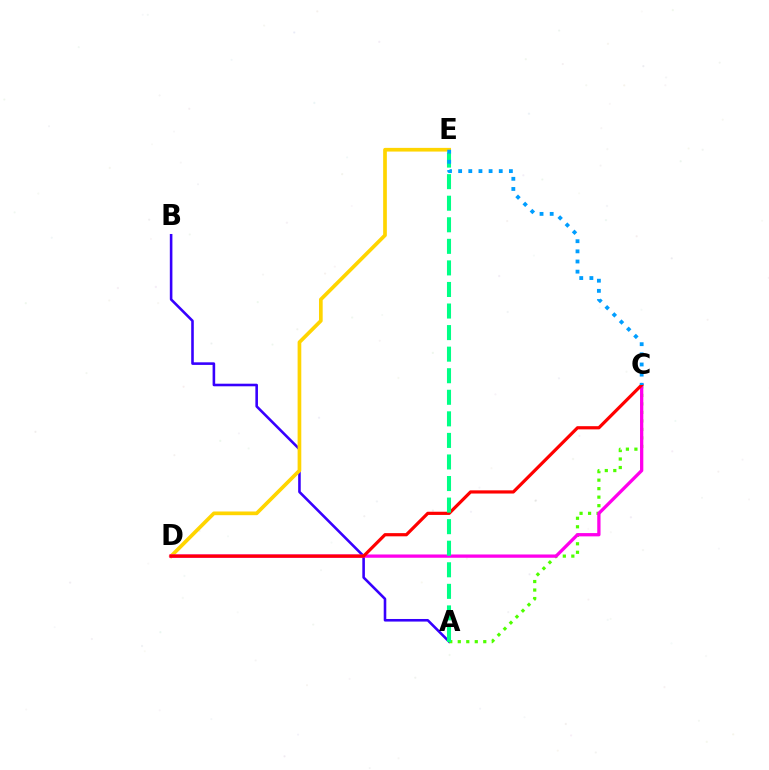{('A', 'B'): [{'color': '#3700ff', 'line_style': 'solid', 'thickness': 1.86}], ('A', 'C'): [{'color': '#4fff00', 'line_style': 'dotted', 'thickness': 2.31}], ('D', 'E'): [{'color': '#ffd500', 'line_style': 'solid', 'thickness': 2.65}], ('C', 'D'): [{'color': '#ff00ed', 'line_style': 'solid', 'thickness': 2.37}, {'color': '#ff0000', 'line_style': 'solid', 'thickness': 2.3}], ('A', 'E'): [{'color': '#00ff86', 'line_style': 'dashed', 'thickness': 2.93}], ('C', 'E'): [{'color': '#009eff', 'line_style': 'dotted', 'thickness': 2.76}]}